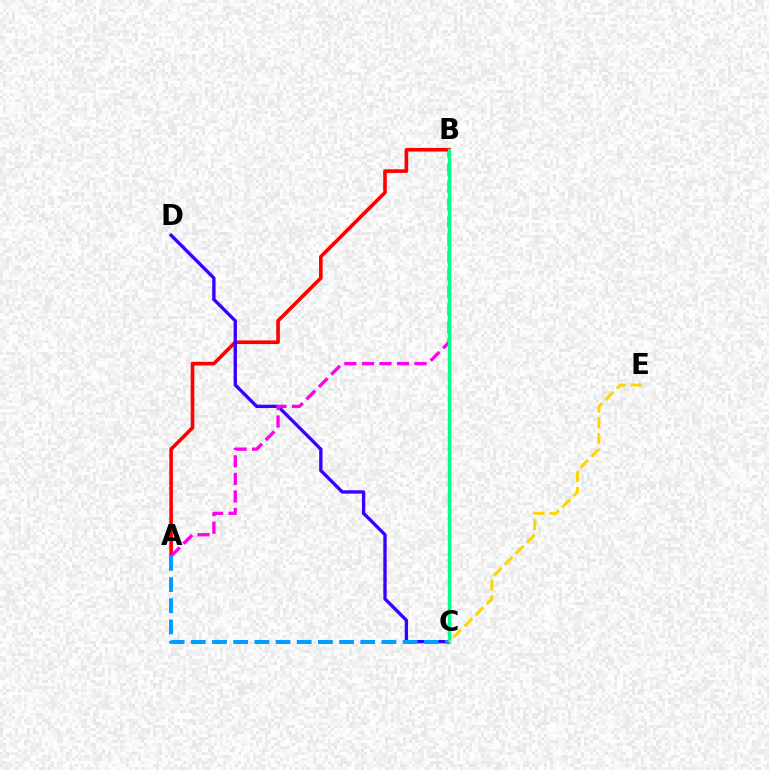{('A', 'B'): [{'color': '#ff0000', 'line_style': 'solid', 'thickness': 2.6}, {'color': '#ff00ed', 'line_style': 'dashed', 'thickness': 2.38}], ('C', 'D'): [{'color': '#3700ff', 'line_style': 'solid', 'thickness': 2.41}], ('B', 'C'): [{'color': '#4fff00', 'line_style': 'dotted', 'thickness': 2.36}, {'color': '#00ff86', 'line_style': 'solid', 'thickness': 2.42}], ('A', 'C'): [{'color': '#009eff', 'line_style': 'dashed', 'thickness': 2.88}], ('C', 'E'): [{'color': '#ffd500', 'line_style': 'dashed', 'thickness': 2.13}]}